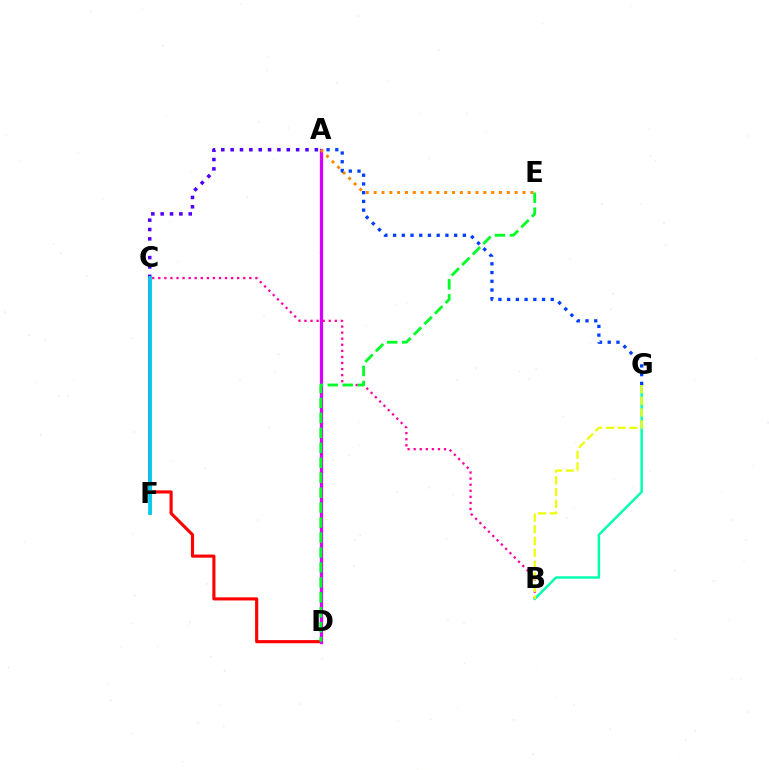{('A', 'C'): [{'color': '#4f00ff', 'line_style': 'dotted', 'thickness': 2.54}], ('C', 'D'): [{'color': '#ff0000', 'line_style': 'solid', 'thickness': 2.25}], ('A', 'D'): [{'color': '#d600ff', 'line_style': 'solid', 'thickness': 2.35}], ('A', 'E'): [{'color': '#ff8800', 'line_style': 'dotted', 'thickness': 2.13}], ('B', 'C'): [{'color': '#ff00a0', 'line_style': 'dotted', 'thickness': 1.65}], ('B', 'G'): [{'color': '#00ffaf', 'line_style': 'solid', 'thickness': 1.76}, {'color': '#eeff00', 'line_style': 'dashed', 'thickness': 1.59}], ('D', 'E'): [{'color': '#00ff27', 'line_style': 'dashed', 'thickness': 2.03}], ('C', 'F'): [{'color': '#66ff00', 'line_style': 'solid', 'thickness': 2.22}, {'color': '#00c7ff', 'line_style': 'solid', 'thickness': 2.63}], ('A', 'G'): [{'color': '#003fff', 'line_style': 'dotted', 'thickness': 2.37}]}